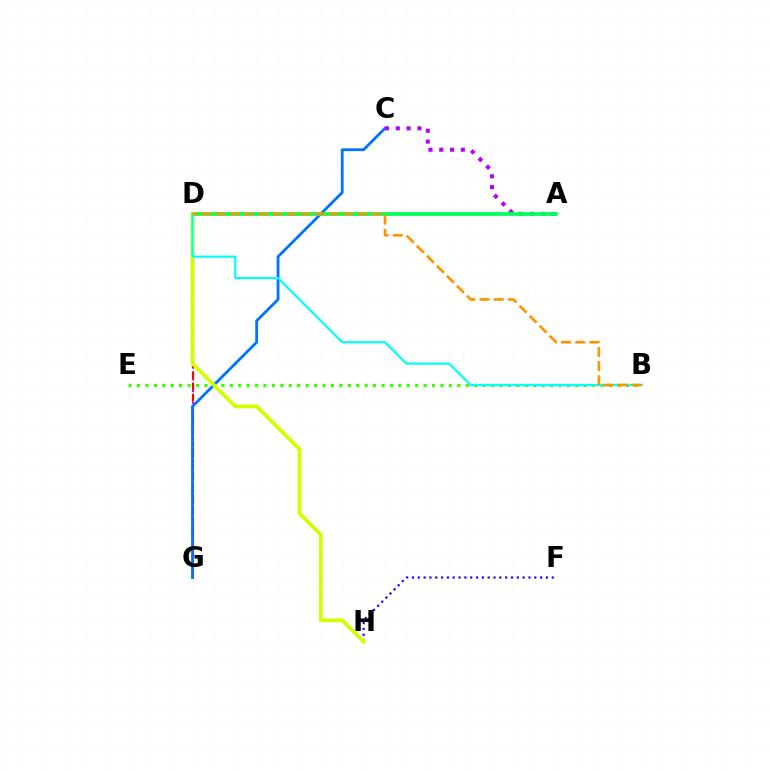{('B', 'E'): [{'color': '#3dff00', 'line_style': 'dotted', 'thickness': 2.29}], ('F', 'H'): [{'color': '#2500ff', 'line_style': 'dotted', 'thickness': 1.58}], ('D', 'G'): [{'color': '#ff00ac', 'line_style': 'dotted', 'thickness': 1.59}, {'color': '#ff0000', 'line_style': 'dashed', 'thickness': 1.53}], ('C', 'G'): [{'color': '#0074ff', 'line_style': 'solid', 'thickness': 2.03}], ('A', 'C'): [{'color': '#b900ff', 'line_style': 'dotted', 'thickness': 2.93}], ('A', 'D'): [{'color': '#00ff5c', 'line_style': 'solid', 'thickness': 2.69}], ('D', 'H'): [{'color': '#d1ff00', 'line_style': 'solid', 'thickness': 2.69}], ('B', 'D'): [{'color': '#00fff6', 'line_style': 'solid', 'thickness': 1.56}, {'color': '#ff9400', 'line_style': 'dashed', 'thickness': 1.93}]}